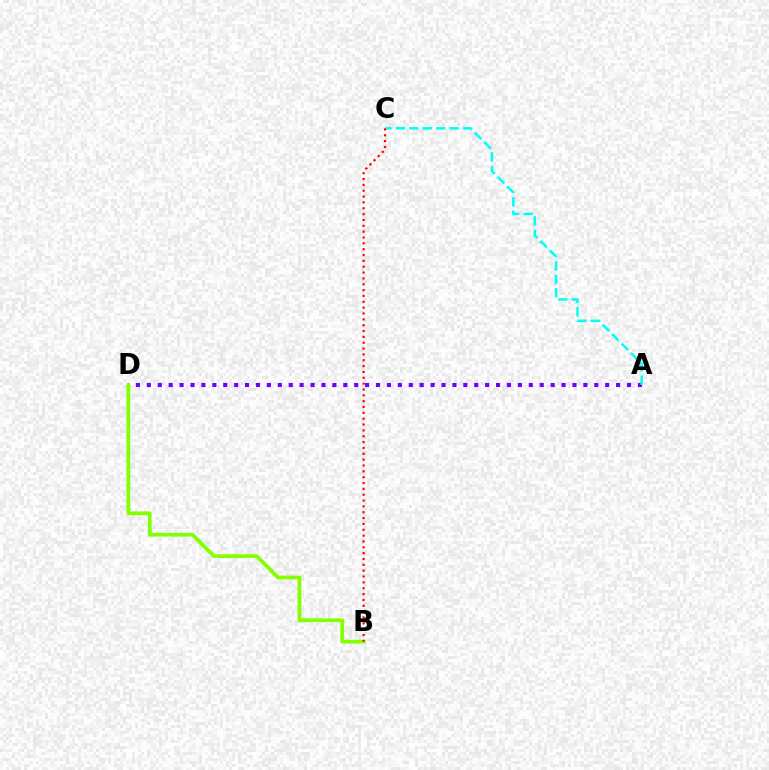{('A', 'D'): [{'color': '#7200ff', 'line_style': 'dotted', 'thickness': 2.97}], ('A', 'C'): [{'color': '#00fff6', 'line_style': 'dashed', 'thickness': 1.83}], ('B', 'D'): [{'color': '#84ff00', 'line_style': 'solid', 'thickness': 2.68}], ('B', 'C'): [{'color': '#ff0000', 'line_style': 'dotted', 'thickness': 1.59}]}